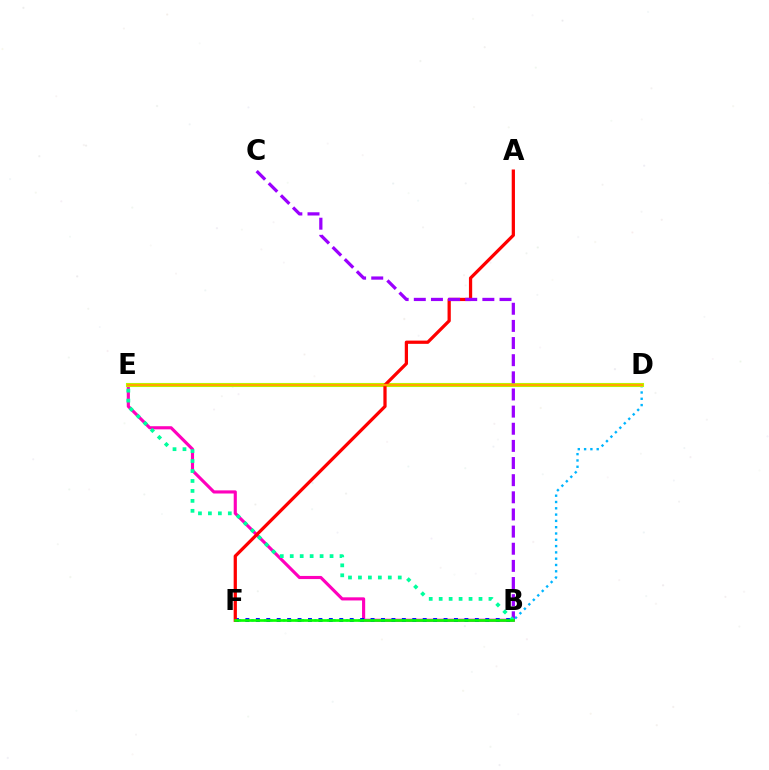{('D', 'F'): [{'color': '#00b5ff', 'line_style': 'dotted', 'thickness': 1.71}], ('B', 'E'): [{'color': '#ff00bd', 'line_style': 'solid', 'thickness': 2.26}, {'color': '#00ff9d', 'line_style': 'dotted', 'thickness': 2.7}], ('D', 'E'): [{'color': '#b3ff00', 'line_style': 'solid', 'thickness': 2.95}, {'color': '#ffa500', 'line_style': 'solid', 'thickness': 1.67}], ('B', 'F'): [{'color': '#0010ff', 'line_style': 'dotted', 'thickness': 2.83}, {'color': '#08ff00', 'line_style': 'solid', 'thickness': 1.91}], ('A', 'F'): [{'color': '#ff0000', 'line_style': 'solid', 'thickness': 2.34}], ('B', 'C'): [{'color': '#9b00ff', 'line_style': 'dashed', 'thickness': 2.33}]}